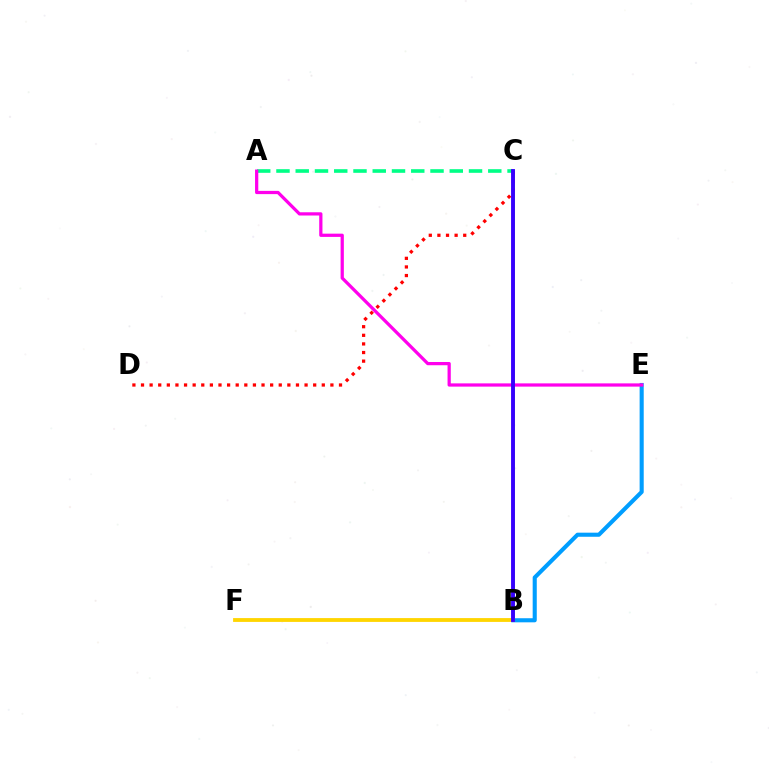{('B', 'C'): [{'color': '#4fff00', 'line_style': 'solid', 'thickness': 2.15}, {'color': '#3700ff', 'line_style': 'solid', 'thickness': 2.79}], ('A', 'C'): [{'color': '#00ff86', 'line_style': 'dashed', 'thickness': 2.62}], ('B', 'E'): [{'color': '#009eff', 'line_style': 'solid', 'thickness': 2.95}], ('B', 'F'): [{'color': '#ffd500', 'line_style': 'solid', 'thickness': 2.75}], ('C', 'D'): [{'color': '#ff0000', 'line_style': 'dotted', 'thickness': 2.34}], ('A', 'E'): [{'color': '#ff00ed', 'line_style': 'solid', 'thickness': 2.33}]}